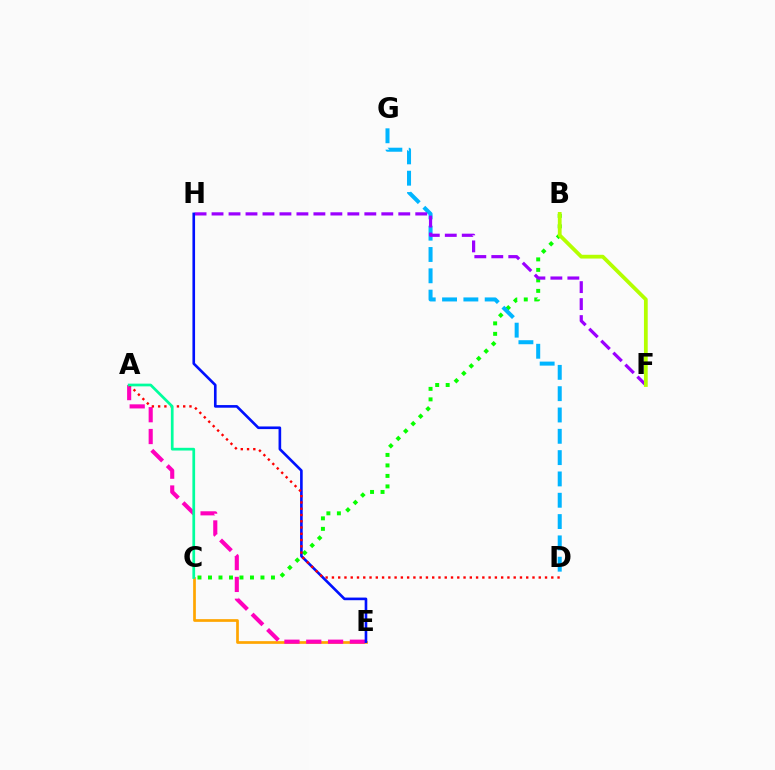{('B', 'C'): [{'color': '#08ff00', 'line_style': 'dotted', 'thickness': 2.85}], ('C', 'E'): [{'color': '#ffa500', 'line_style': 'solid', 'thickness': 1.95}], ('D', 'G'): [{'color': '#00b5ff', 'line_style': 'dashed', 'thickness': 2.9}], ('F', 'H'): [{'color': '#9b00ff', 'line_style': 'dashed', 'thickness': 2.31}], ('A', 'E'): [{'color': '#ff00bd', 'line_style': 'dashed', 'thickness': 2.96}], ('E', 'H'): [{'color': '#0010ff', 'line_style': 'solid', 'thickness': 1.9}], ('A', 'D'): [{'color': '#ff0000', 'line_style': 'dotted', 'thickness': 1.7}], ('A', 'C'): [{'color': '#00ff9d', 'line_style': 'solid', 'thickness': 1.96}], ('B', 'F'): [{'color': '#b3ff00', 'line_style': 'solid', 'thickness': 2.71}]}